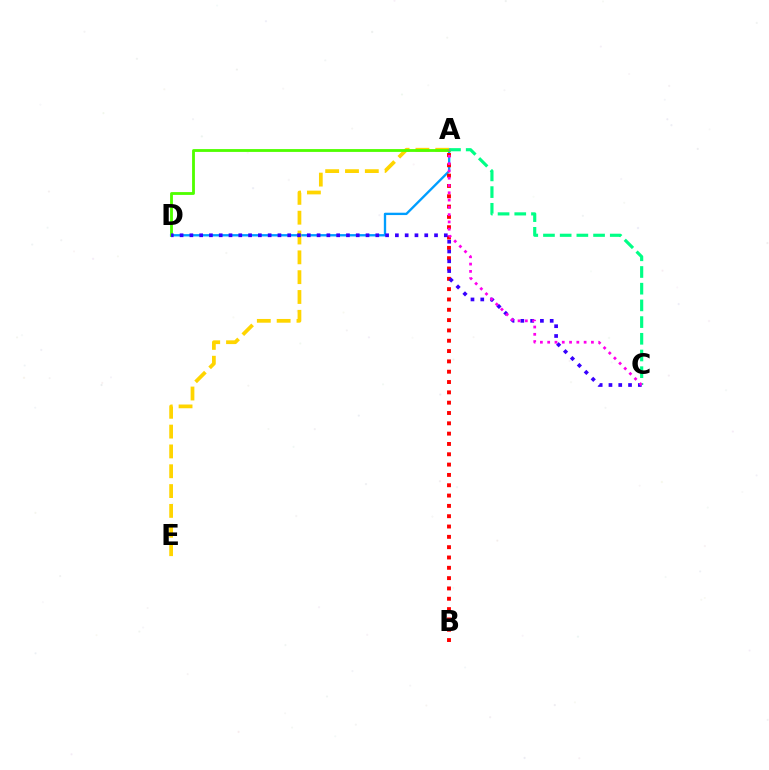{('A', 'D'): [{'color': '#009eff', 'line_style': 'solid', 'thickness': 1.69}, {'color': '#4fff00', 'line_style': 'solid', 'thickness': 2.03}], ('A', 'E'): [{'color': '#ffd500', 'line_style': 'dashed', 'thickness': 2.69}], ('A', 'B'): [{'color': '#ff0000', 'line_style': 'dotted', 'thickness': 2.8}], ('C', 'D'): [{'color': '#3700ff', 'line_style': 'dotted', 'thickness': 2.66}], ('A', 'C'): [{'color': '#00ff86', 'line_style': 'dashed', 'thickness': 2.27}, {'color': '#ff00ed', 'line_style': 'dotted', 'thickness': 1.98}]}